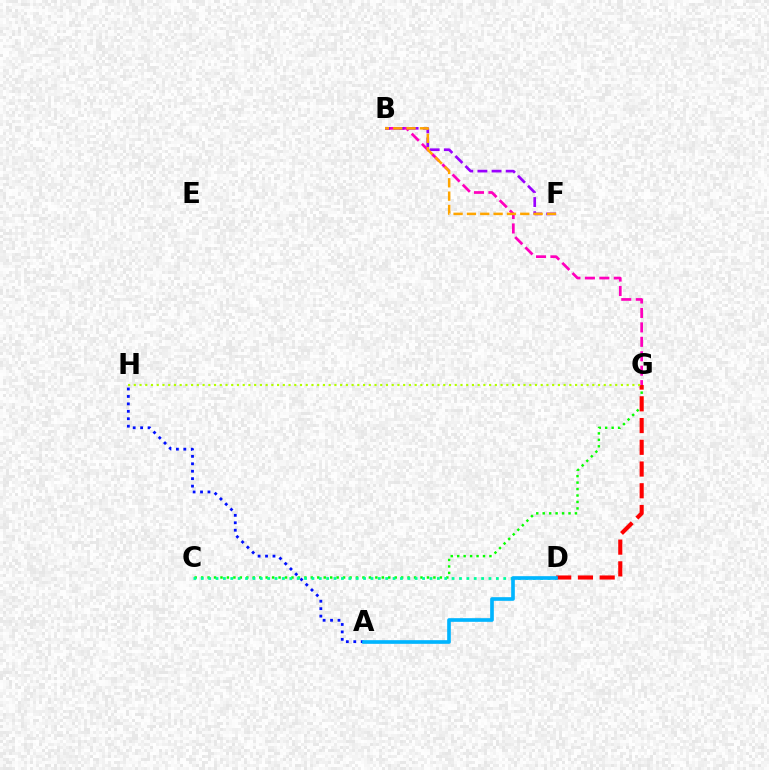{('A', 'H'): [{'color': '#0010ff', 'line_style': 'dotted', 'thickness': 2.02}], ('C', 'G'): [{'color': '#08ff00', 'line_style': 'dotted', 'thickness': 1.75}], ('D', 'G'): [{'color': '#ff0000', 'line_style': 'dashed', 'thickness': 2.95}], ('C', 'D'): [{'color': '#00ff9d', 'line_style': 'dotted', 'thickness': 2.0}], ('B', 'G'): [{'color': '#ff00bd', 'line_style': 'dashed', 'thickness': 1.96}], ('B', 'F'): [{'color': '#9b00ff', 'line_style': 'dashed', 'thickness': 1.92}, {'color': '#ffa500', 'line_style': 'dashed', 'thickness': 1.81}], ('A', 'D'): [{'color': '#00b5ff', 'line_style': 'solid', 'thickness': 2.63}], ('G', 'H'): [{'color': '#b3ff00', 'line_style': 'dotted', 'thickness': 1.56}]}